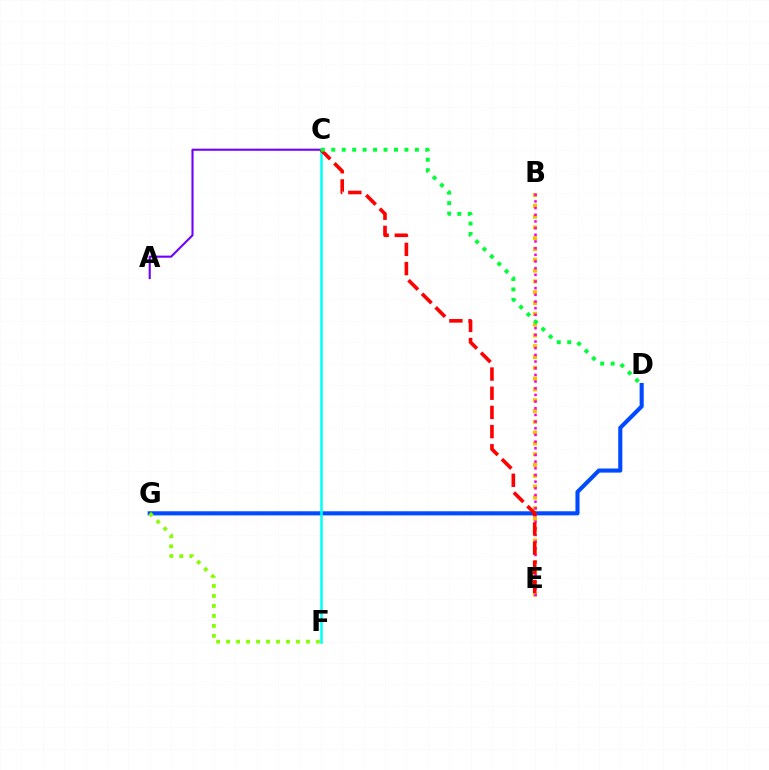{('B', 'E'): [{'color': '#ffbd00', 'line_style': 'dotted', 'thickness': 2.93}, {'color': '#ff00cf', 'line_style': 'dotted', 'thickness': 1.81}], ('A', 'C'): [{'color': '#7200ff', 'line_style': 'solid', 'thickness': 1.51}], ('D', 'G'): [{'color': '#004bff', 'line_style': 'solid', 'thickness': 2.96}], ('F', 'G'): [{'color': '#84ff00', 'line_style': 'dotted', 'thickness': 2.71}], ('C', 'F'): [{'color': '#00fff6', 'line_style': 'solid', 'thickness': 1.82}], ('C', 'E'): [{'color': '#ff0000', 'line_style': 'dashed', 'thickness': 2.61}], ('C', 'D'): [{'color': '#00ff39', 'line_style': 'dotted', 'thickness': 2.84}]}